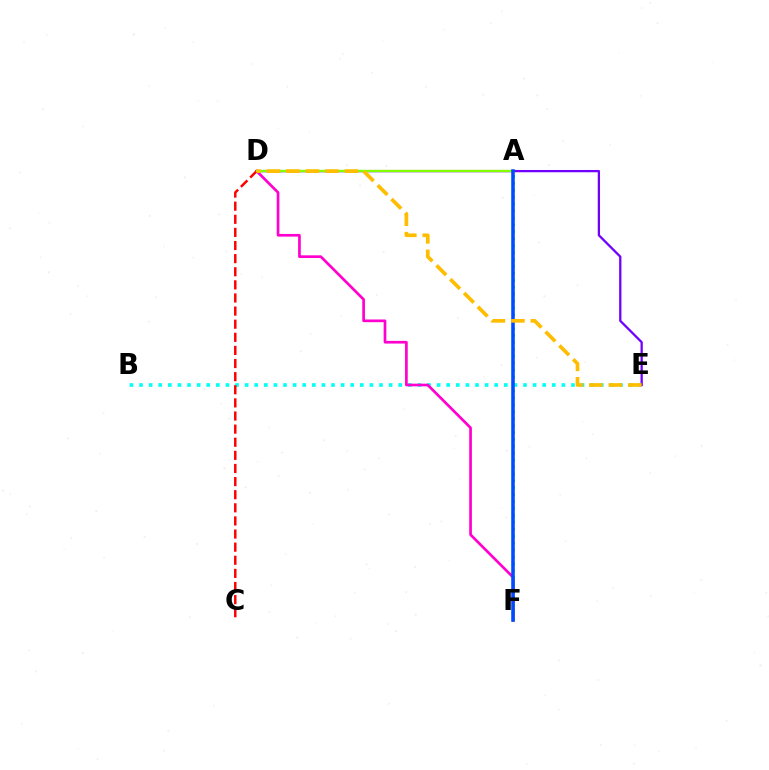{('B', 'E'): [{'color': '#00fff6', 'line_style': 'dotted', 'thickness': 2.61}], ('D', 'F'): [{'color': '#ff00cf', 'line_style': 'solid', 'thickness': 1.94}], ('A', 'F'): [{'color': '#00ff39', 'line_style': 'dotted', 'thickness': 1.88}, {'color': '#004bff', 'line_style': 'solid', 'thickness': 2.56}], ('D', 'E'): [{'color': '#7200ff', 'line_style': 'solid', 'thickness': 1.64}, {'color': '#ffbd00', 'line_style': 'dashed', 'thickness': 2.65}], ('C', 'D'): [{'color': '#ff0000', 'line_style': 'dashed', 'thickness': 1.78}], ('A', 'D'): [{'color': '#84ff00', 'line_style': 'solid', 'thickness': 1.68}]}